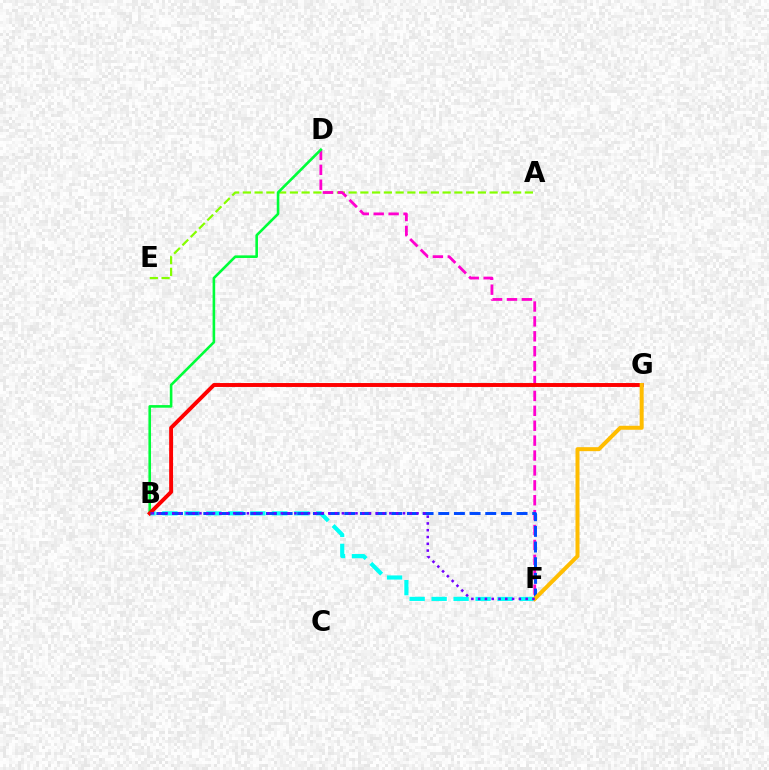{('A', 'E'): [{'color': '#84ff00', 'line_style': 'dashed', 'thickness': 1.6}], ('B', 'F'): [{'color': '#00fff6', 'line_style': 'dashed', 'thickness': 2.99}, {'color': '#004bff', 'line_style': 'dashed', 'thickness': 2.13}, {'color': '#7200ff', 'line_style': 'dotted', 'thickness': 1.84}], ('D', 'F'): [{'color': '#ff00cf', 'line_style': 'dashed', 'thickness': 2.02}], ('B', 'D'): [{'color': '#00ff39', 'line_style': 'solid', 'thickness': 1.87}], ('B', 'G'): [{'color': '#ff0000', 'line_style': 'solid', 'thickness': 2.82}], ('F', 'G'): [{'color': '#ffbd00', 'line_style': 'solid', 'thickness': 2.87}]}